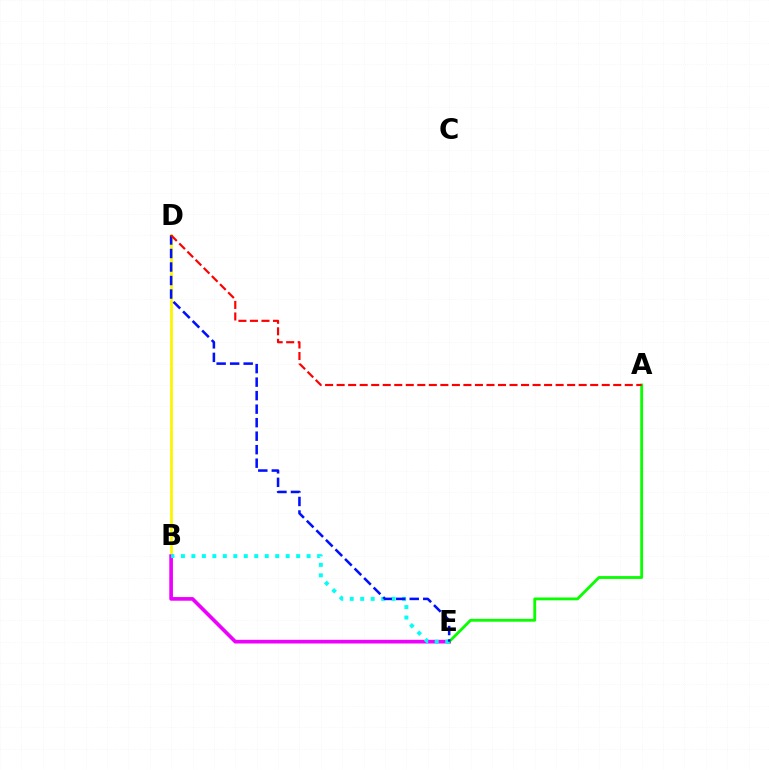{('B', 'D'): [{'color': '#fcf500', 'line_style': 'solid', 'thickness': 1.98}], ('B', 'E'): [{'color': '#ee00ff', 'line_style': 'solid', 'thickness': 2.64}, {'color': '#00fff6', 'line_style': 'dotted', 'thickness': 2.85}], ('A', 'E'): [{'color': '#08ff00', 'line_style': 'solid', 'thickness': 2.03}], ('D', 'E'): [{'color': '#0010ff', 'line_style': 'dashed', 'thickness': 1.84}], ('A', 'D'): [{'color': '#ff0000', 'line_style': 'dashed', 'thickness': 1.57}]}